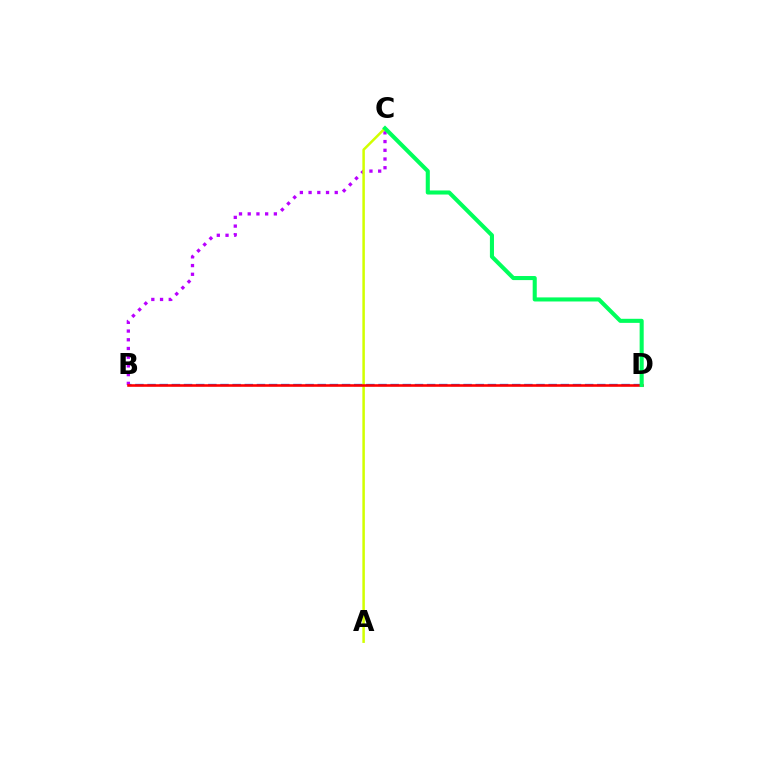{('B', 'D'): [{'color': '#0074ff', 'line_style': 'dashed', 'thickness': 1.65}, {'color': '#ff0000', 'line_style': 'solid', 'thickness': 1.86}], ('B', 'C'): [{'color': '#b900ff', 'line_style': 'dotted', 'thickness': 2.37}], ('A', 'C'): [{'color': '#d1ff00', 'line_style': 'solid', 'thickness': 1.81}], ('C', 'D'): [{'color': '#00ff5c', 'line_style': 'solid', 'thickness': 2.93}]}